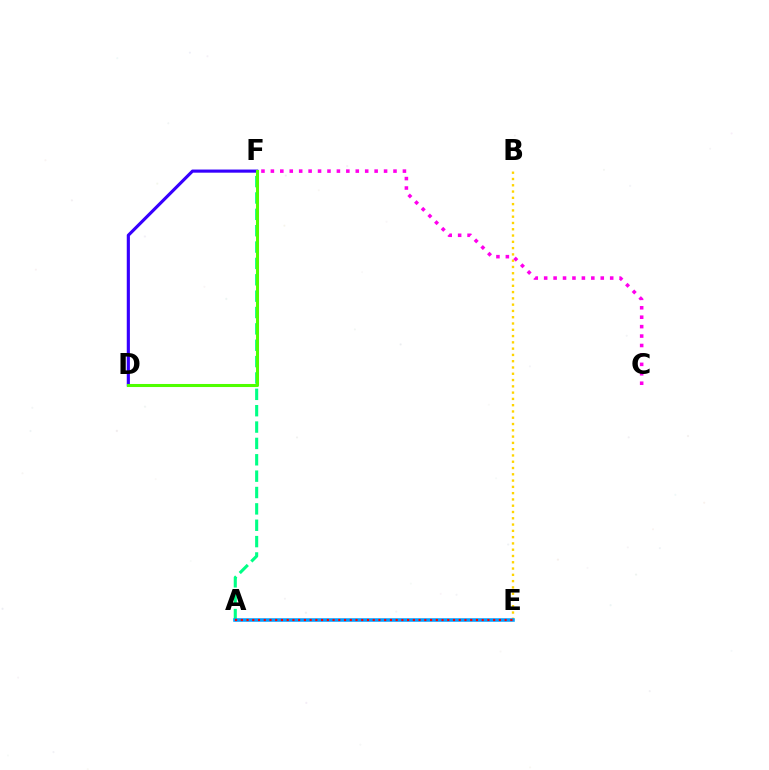{('D', 'F'): [{'color': '#3700ff', 'line_style': 'solid', 'thickness': 2.26}, {'color': '#4fff00', 'line_style': 'solid', 'thickness': 2.2}], ('A', 'F'): [{'color': '#00ff86', 'line_style': 'dashed', 'thickness': 2.22}], ('B', 'E'): [{'color': '#ffd500', 'line_style': 'dotted', 'thickness': 1.71}], ('A', 'E'): [{'color': '#009eff', 'line_style': 'solid', 'thickness': 2.55}, {'color': '#ff0000', 'line_style': 'dotted', 'thickness': 1.56}], ('C', 'F'): [{'color': '#ff00ed', 'line_style': 'dotted', 'thickness': 2.56}]}